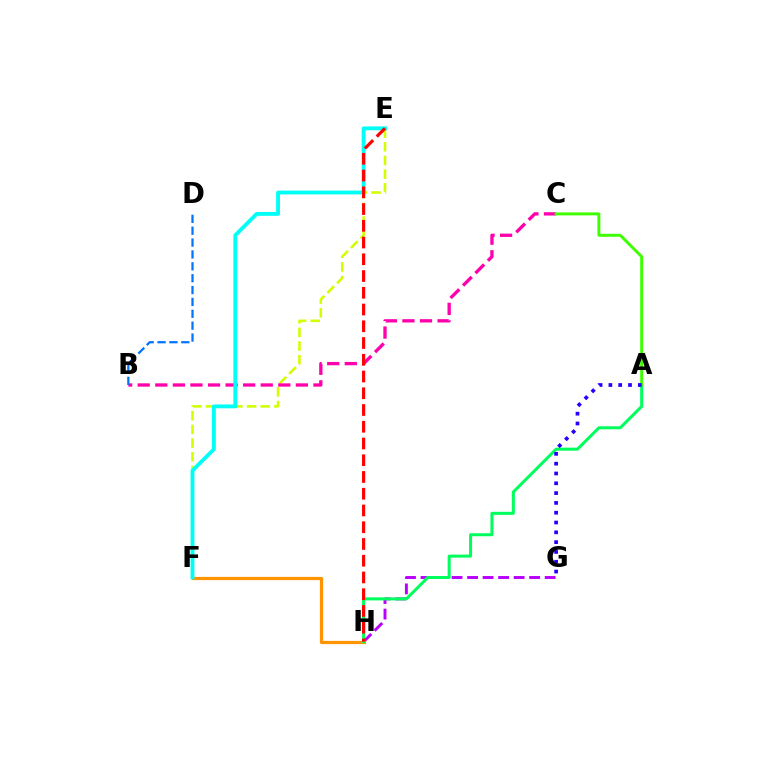{('G', 'H'): [{'color': '#b900ff', 'line_style': 'dashed', 'thickness': 2.11}], ('E', 'F'): [{'color': '#d1ff00', 'line_style': 'dashed', 'thickness': 1.86}, {'color': '#00fff6', 'line_style': 'solid', 'thickness': 2.77}], ('F', 'H'): [{'color': '#ff9400', 'line_style': 'solid', 'thickness': 2.31}], ('B', 'C'): [{'color': '#ff00ac', 'line_style': 'dashed', 'thickness': 2.39}], ('A', 'H'): [{'color': '#00ff5c', 'line_style': 'solid', 'thickness': 2.18}], ('B', 'D'): [{'color': '#0074ff', 'line_style': 'dashed', 'thickness': 1.61}], ('E', 'H'): [{'color': '#ff0000', 'line_style': 'dashed', 'thickness': 2.27}], ('A', 'C'): [{'color': '#3dff00', 'line_style': 'solid', 'thickness': 2.12}], ('A', 'G'): [{'color': '#2500ff', 'line_style': 'dotted', 'thickness': 2.66}]}